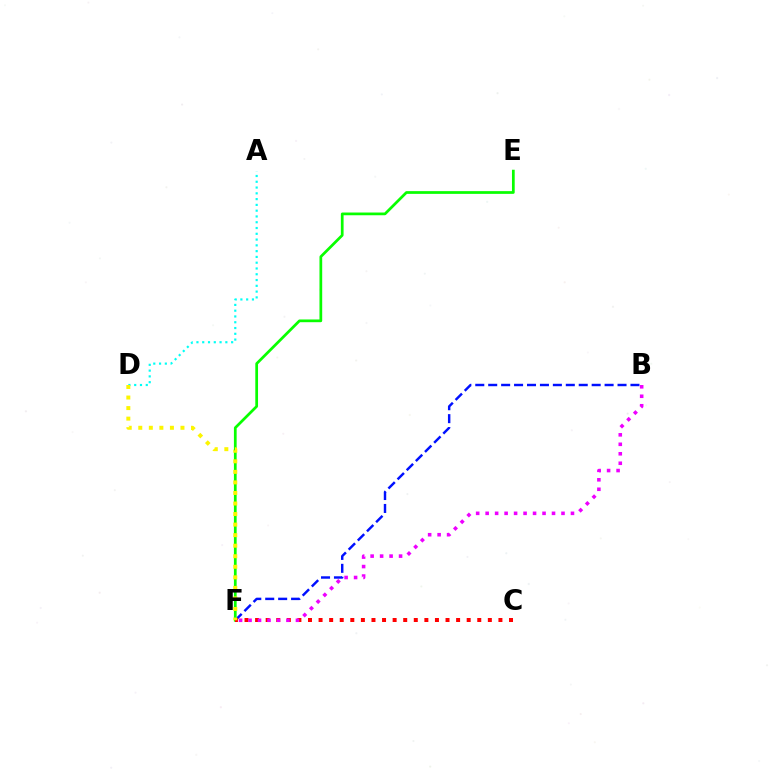{('B', 'F'): [{'color': '#0010ff', 'line_style': 'dashed', 'thickness': 1.76}, {'color': '#ee00ff', 'line_style': 'dotted', 'thickness': 2.58}], ('E', 'F'): [{'color': '#08ff00', 'line_style': 'solid', 'thickness': 1.97}], ('A', 'D'): [{'color': '#00fff6', 'line_style': 'dotted', 'thickness': 1.57}], ('C', 'F'): [{'color': '#ff0000', 'line_style': 'dotted', 'thickness': 2.87}], ('D', 'F'): [{'color': '#fcf500', 'line_style': 'dotted', 'thickness': 2.87}]}